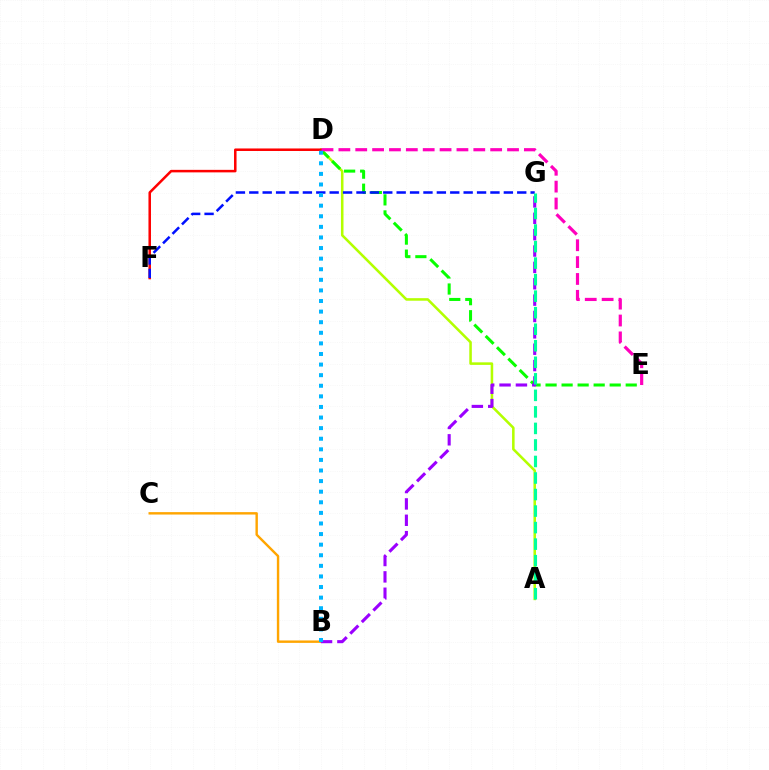{('B', 'C'): [{'color': '#ffa500', 'line_style': 'solid', 'thickness': 1.74}], ('A', 'D'): [{'color': '#b3ff00', 'line_style': 'solid', 'thickness': 1.84}], ('D', 'E'): [{'color': '#08ff00', 'line_style': 'dashed', 'thickness': 2.18}, {'color': '#ff00bd', 'line_style': 'dashed', 'thickness': 2.29}], ('D', 'F'): [{'color': '#ff0000', 'line_style': 'solid', 'thickness': 1.82}], ('F', 'G'): [{'color': '#0010ff', 'line_style': 'dashed', 'thickness': 1.82}], ('B', 'G'): [{'color': '#9b00ff', 'line_style': 'dashed', 'thickness': 2.22}], ('B', 'D'): [{'color': '#00b5ff', 'line_style': 'dotted', 'thickness': 2.88}], ('A', 'G'): [{'color': '#00ff9d', 'line_style': 'dashed', 'thickness': 2.25}]}